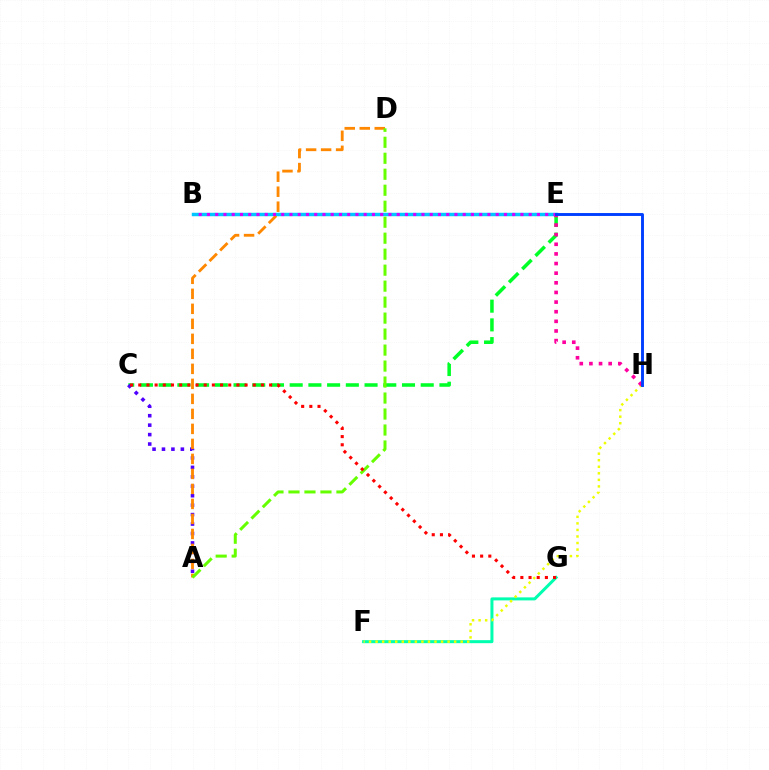{('B', 'E'): [{'color': '#00c7ff', 'line_style': 'solid', 'thickness': 2.48}, {'color': '#d600ff', 'line_style': 'dotted', 'thickness': 2.24}], ('C', 'E'): [{'color': '#00ff27', 'line_style': 'dashed', 'thickness': 2.54}], ('A', 'C'): [{'color': '#4f00ff', 'line_style': 'dotted', 'thickness': 2.57}], ('A', 'D'): [{'color': '#ff8800', 'line_style': 'dashed', 'thickness': 2.04}, {'color': '#66ff00', 'line_style': 'dashed', 'thickness': 2.17}], ('F', 'G'): [{'color': '#00ffaf', 'line_style': 'solid', 'thickness': 2.17}], ('F', 'H'): [{'color': '#eeff00', 'line_style': 'dotted', 'thickness': 1.78}], ('E', 'H'): [{'color': '#ff00a0', 'line_style': 'dotted', 'thickness': 2.62}, {'color': '#003fff', 'line_style': 'solid', 'thickness': 2.1}], ('C', 'G'): [{'color': '#ff0000', 'line_style': 'dotted', 'thickness': 2.22}]}